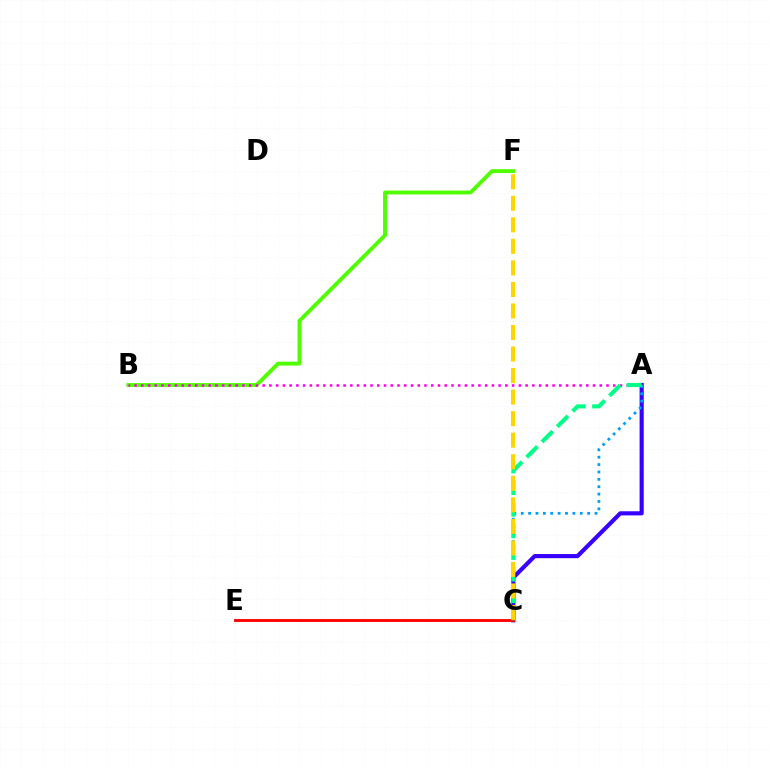{('B', 'F'): [{'color': '#4fff00', 'line_style': 'solid', 'thickness': 2.79}], ('A', 'C'): [{'color': '#3700ff', 'line_style': 'solid', 'thickness': 2.98}, {'color': '#009eff', 'line_style': 'dotted', 'thickness': 2.0}, {'color': '#00ff86', 'line_style': 'dashed', 'thickness': 2.94}], ('C', 'E'): [{'color': '#ff0000', 'line_style': 'solid', 'thickness': 2.07}], ('A', 'B'): [{'color': '#ff00ed', 'line_style': 'dotted', 'thickness': 1.83}], ('C', 'F'): [{'color': '#ffd500', 'line_style': 'dashed', 'thickness': 2.93}]}